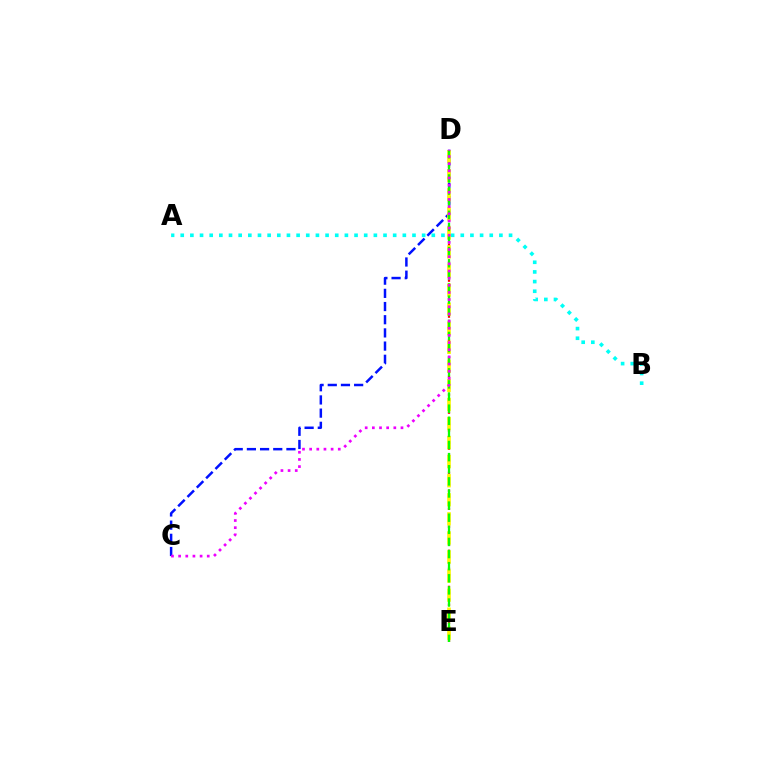{('D', 'E'): [{'color': '#ff0000', 'line_style': 'dotted', 'thickness': 1.63}, {'color': '#fcf500', 'line_style': 'dashed', 'thickness': 2.59}, {'color': '#08ff00', 'line_style': 'dashed', 'thickness': 1.65}], ('C', 'D'): [{'color': '#0010ff', 'line_style': 'dashed', 'thickness': 1.79}, {'color': '#ee00ff', 'line_style': 'dotted', 'thickness': 1.94}], ('A', 'B'): [{'color': '#00fff6', 'line_style': 'dotted', 'thickness': 2.62}]}